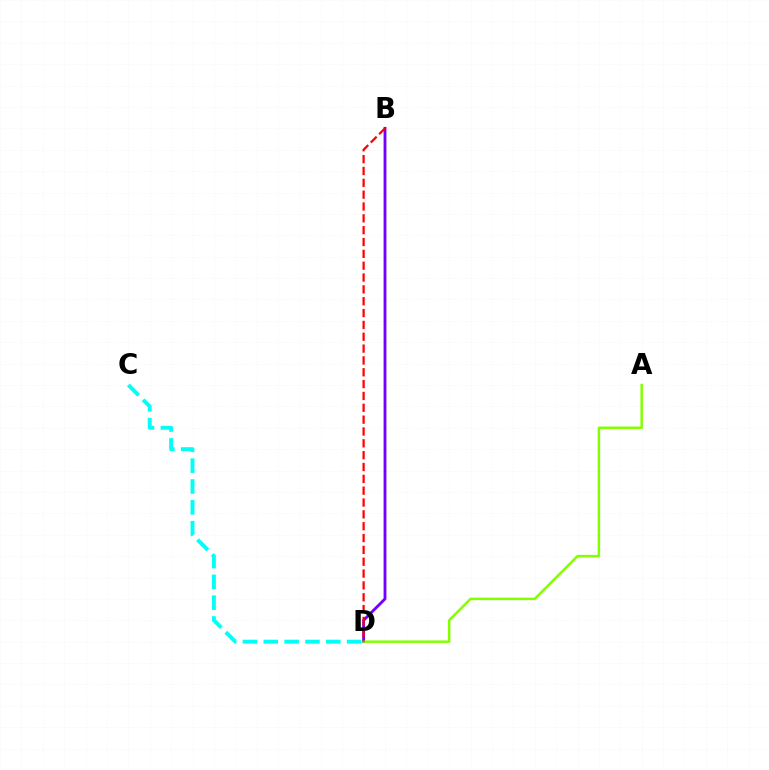{('B', 'D'): [{'color': '#7200ff', 'line_style': 'solid', 'thickness': 2.04}, {'color': '#ff0000', 'line_style': 'dashed', 'thickness': 1.61}], ('A', 'D'): [{'color': '#84ff00', 'line_style': 'solid', 'thickness': 1.79}], ('C', 'D'): [{'color': '#00fff6', 'line_style': 'dashed', 'thickness': 2.83}]}